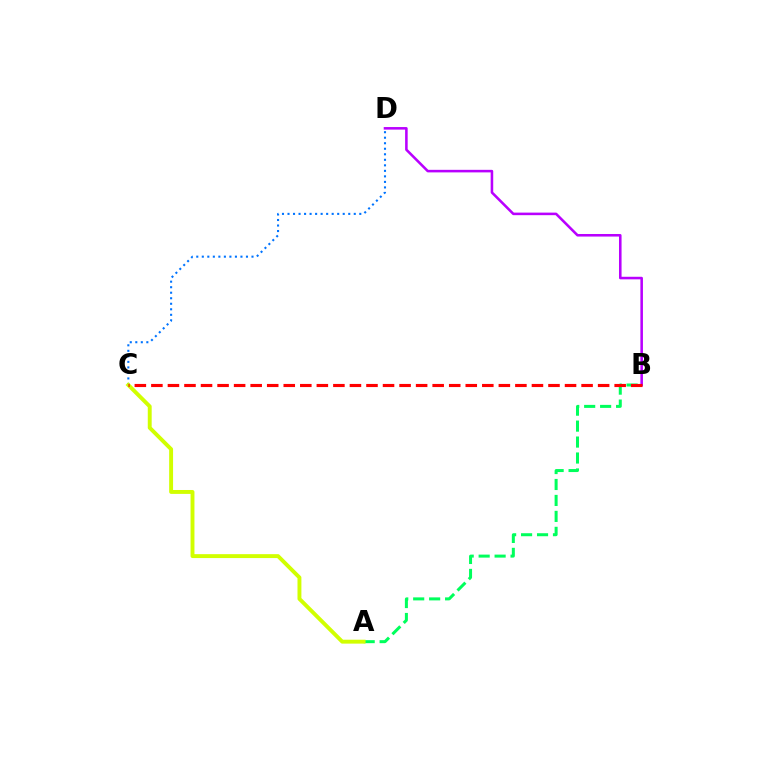{('C', 'D'): [{'color': '#0074ff', 'line_style': 'dotted', 'thickness': 1.5}], ('B', 'D'): [{'color': '#b900ff', 'line_style': 'solid', 'thickness': 1.84}], ('A', 'B'): [{'color': '#00ff5c', 'line_style': 'dashed', 'thickness': 2.17}], ('A', 'C'): [{'color': '#d1ff00', 'line_style': 'solid', 'thickness': 2.81}], ('B', 'C'): [{'color': '#ff0000', 'line_style': 'dashed', 'thickness': 2.25}]}